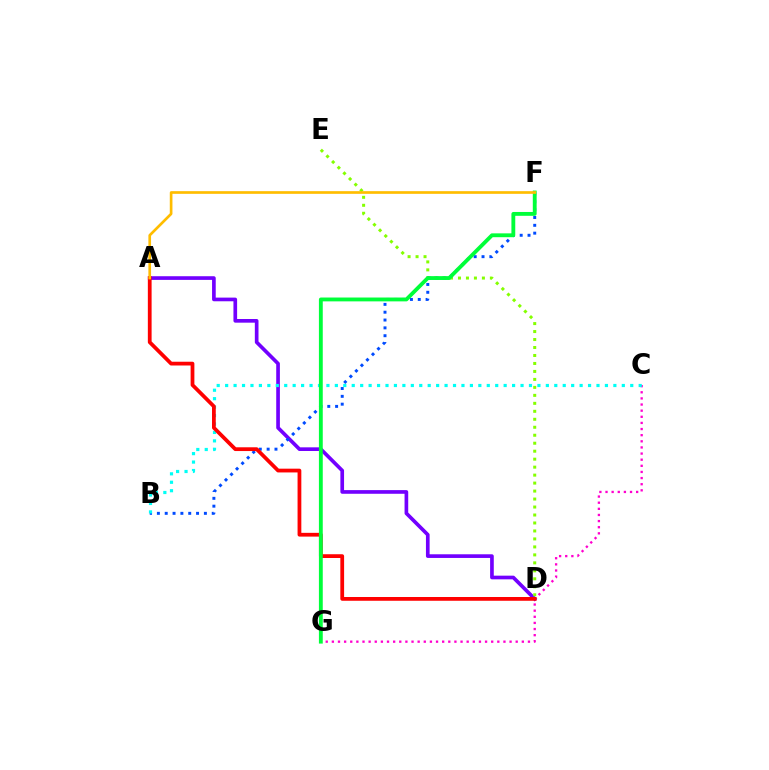{('A', 'D'): [{'color': '#7200ff', 'line_style': 'solid', 'thickness': 2.64}, {'color': '#ff0000', 'line_style': 'solid', 'thickness': 2.71}], ('D', 'E'): [{'color': '#84ff00', 'line_style': 'dotted', 'thickness': 2.17}], ('B', 'F'): [{'color': '#004bff', 'line_style': 'dotted', 'thickness': 2.13}], ('C', 'G'): [{'color': '#ff00cf', 'line_style': 'dotted', 'thickness': 1.66}], ('B', 'C'): [{'color': '#00fff6', 'line_style': 'dotted', 'thickness': 2.29}], ('F', 'G'): [{'color': '#00ff39', 'line_style': 'solid', 'thickness': 2.77}], ('A', 'F'): [{'color': '#ffbd00', 'line_style': 'solid', 'thickness': 1.92}]}